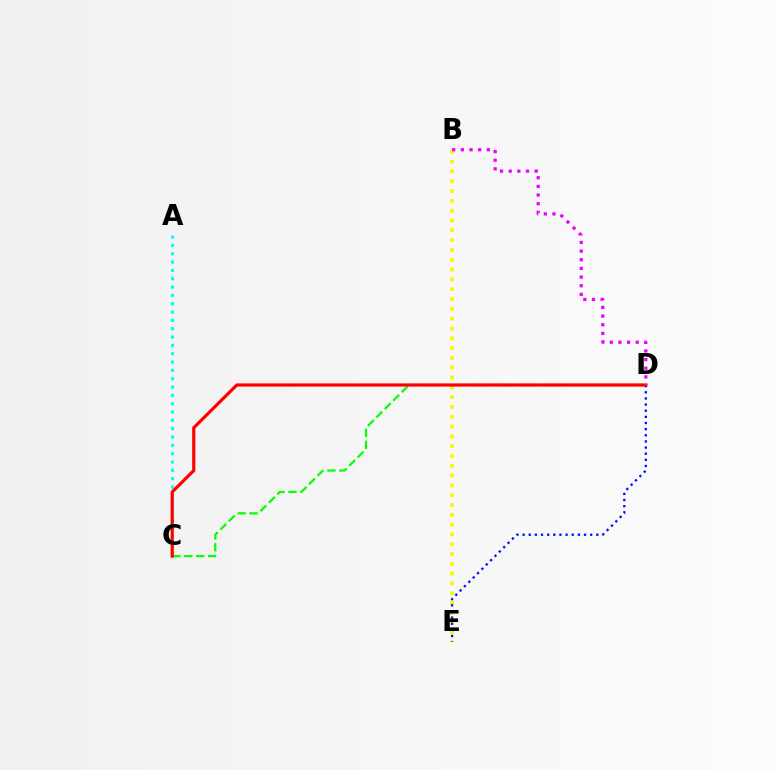{('B', 'E'): [{'color': '#fcf500', 'line_style': 'dotted', 'thickness': 2.67}], ('D', 'E'): [{'color': '#0010ff', 'line_style': 'dotted', 'thickness': 1.67}], ('C', 'D'): [{'color': '#08ff00', 'line_style': 'dashed', 'thickness': 1.62}, {'color': '#ff0000', 'line_style': 'solid', 'thickness': 2.3}], ('A', 'C'): [{'color': '#00fff6', 'line_style': 'dotted', 'thickness': 2.26}], ('B', 'D'): [{'color': '#ee00ff', 'line_style': 'dotted', 'thickness': 2.35}]}